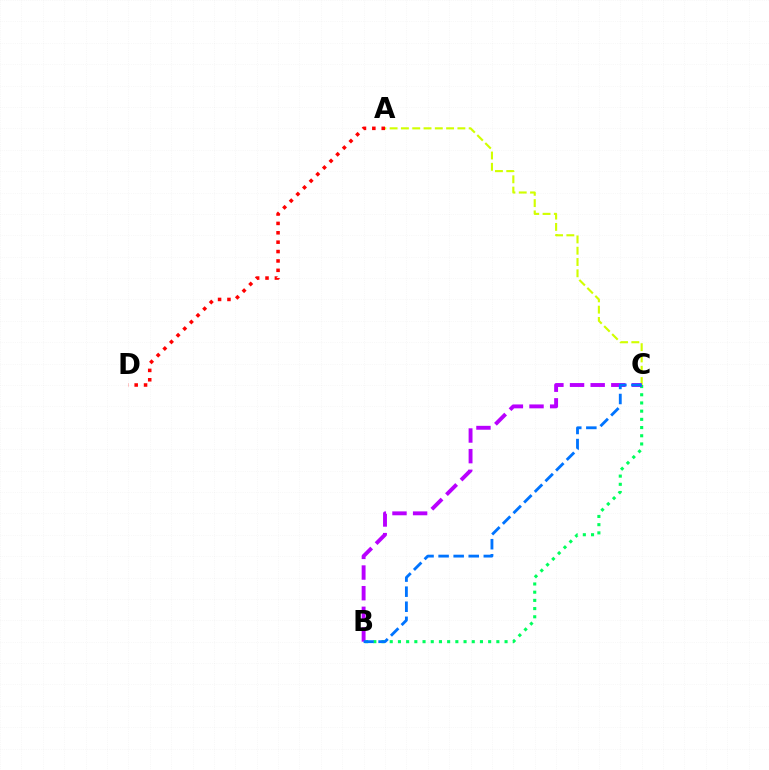{('A', 'D'): [{'color': '#ff0000', 'line_style': 'dotted', 'thickness': 2.55}], ('B', 'C'): [{'color': '#00ff5c', 'line_style': 'dotted', 'thickness': 2.23}, {'color': '#b900ff', 'line_style': 'dashed', 'thickness': 2.8}, {'color': '#0074ff', 'line_style': 'dashed', 'thickness': 2.05}], ('A', 'C'): [{'color': '#d1ff00', 'line_style': 'dashed', 'thickness': 1.53}]}